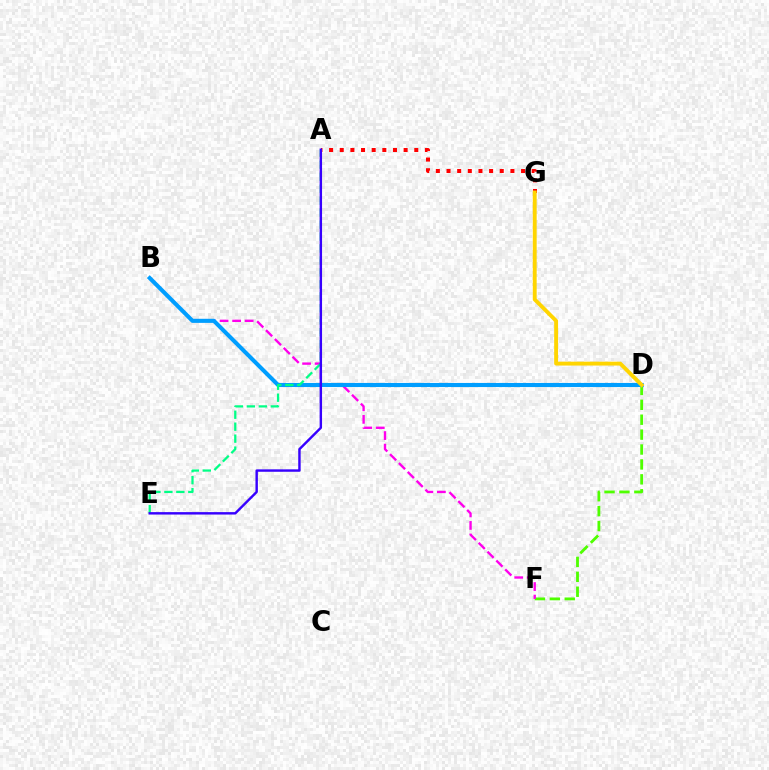{('D', 'F'): [{'color': '#4fff00', 'line_style': 'dashed', 'thickness': 2.03}], ('A', 'G'): [{'color': '#ff0000', 'line_style': 'dotted', 'thickness': 2.89}], ('B', 'F'): [{'color': '#ff00ed', 'line_style': 'dashed', 'thickness': 1.7}], ('B', 'D'): [{'color': '#009eff', 'line_style': 'solid', 'thickness': 2.94}], ('A', 'E'): [{'color': '#00ff86', 'line_style': 'dashed', 'thickness': 1.62}, {'color': '#3700ff', 'line_style': 'solid', 'thickness': 1.75}], ('D', 'G'): [{'color': '#ffd500', 'line_style': 'solid', 'thickness': 2.8}]}